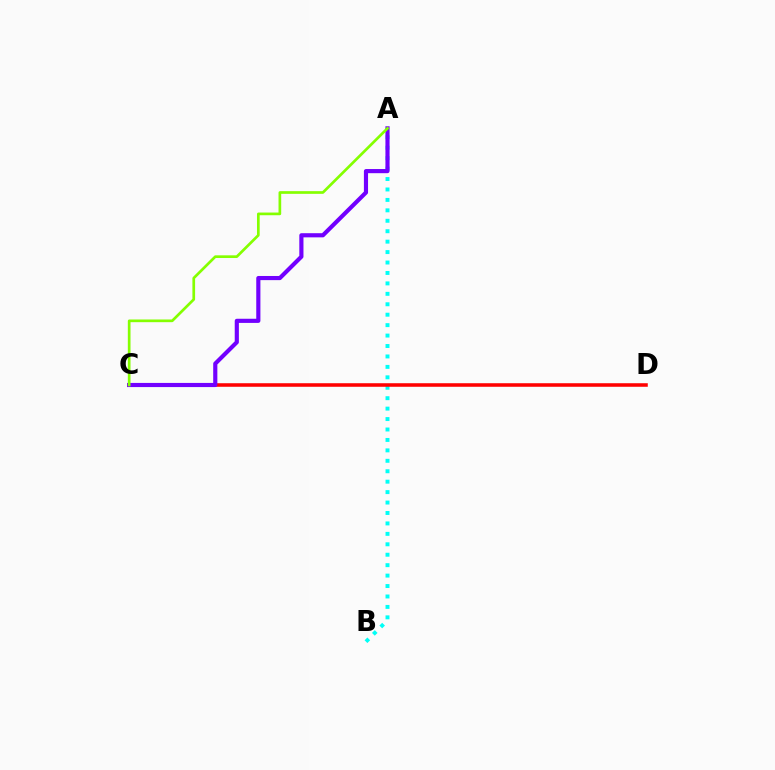{('A', 'B'): [{'color': '#00fff6', 'line_style': 'dotted', 'thickness': 2.84}], ('C', 'D'): [{'color': '#ff0000', 'line_style': 'solid', 'thickness': 2.55}], ('A', 'C'): [{'color': '#7200ff', 'line_style': 'solid', 'thickness': 2.99}, {'color': '#84ff00', 'line_style': 'solid', 'thickness': 1.93}]}